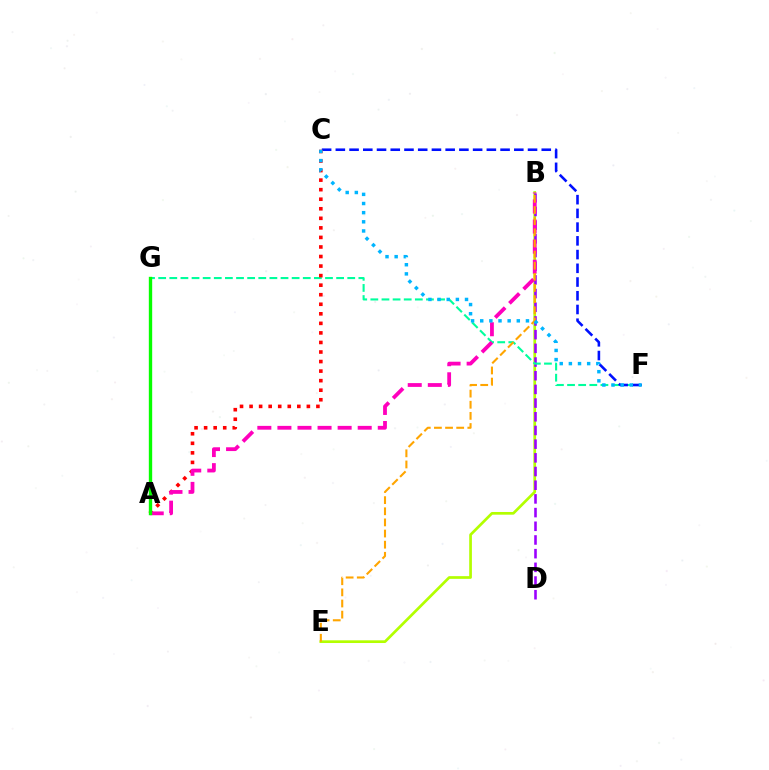{('B', 'E'): [{'color': '#b3ff00', 'line_style': 'solid', 'thickness': 1.94}, {'color': '#ffa500', 'line_style': 'dashed', 'thickness': 1.51}], ('B', 'D'): [{'color': '#9b00ff', 'line_style': 'dashed', 'thickness': 1.86}], ('F', 'G'): [{'color': '#00ff9d', 'line_style': 'dashed', 'thickness': 1.51}], ('C', 'F'): [{'color': '#0010ff', 'line_style': 'dashed', 'thickness': 1.87}, {'color': '#00b5ff', 'line_style': 'dotted', 'thickness': 2.49}], ('A', 'C'): [{'color': '#ff0000', 'line_style': 'dotted', 'thickness': 2.59}], ('A', 'B'): [{'color': '#ff00bd', 'line_style': 'dashed', 'thickness': 2.73}], ('A', 'G'): [{'color': '#08ff00', 'line_style': 'solid', 'thickness': 2.42}]}